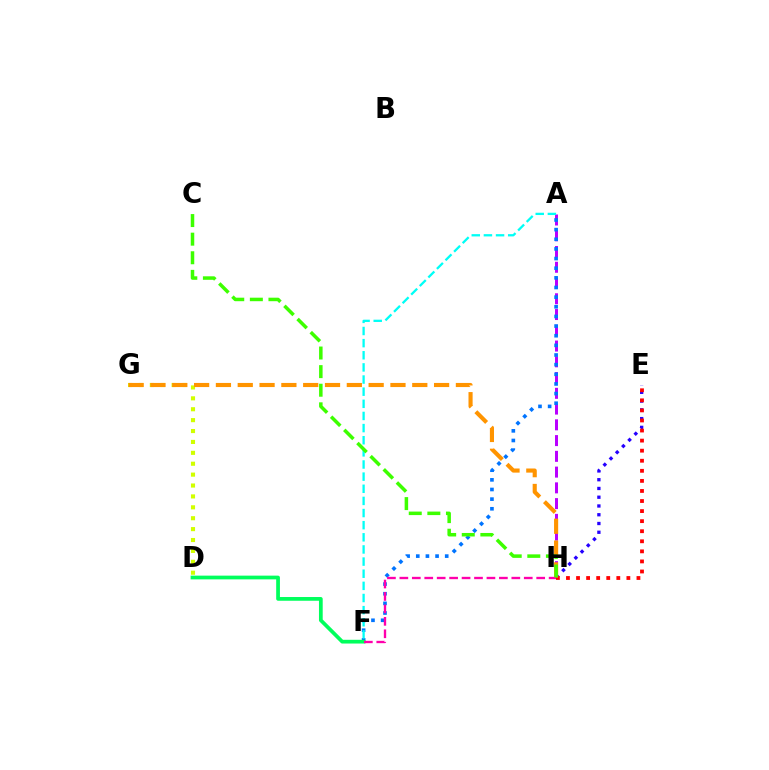{('E', 'H'): [{'color': '#2500ff', 'line_style': 'dotted', 'thickness': 2.38}, {'color': '#ff0000', 'line_style': 'dotted', 'thickness': 2.74}], ('A', 'H'): [{'color': '#b900ff', 'line_style': 'dashed', 'thickness': 2.14}], ('A', 'F'): [{'color': '#0074ff', 'line_style': 'dotted', 'thickness': 2.62}, {'color': '#00fff6', 'line_style': 'dashed', 'thickness': 1.65}], ('D', 'G'): [{'color': '#d1ff00', 'line_style': 'dotted', 'thickness': 2.96}], ('D', 'F'): [{'color': '#00ff5c', 'line_style': 'solid', 'thickness': 2.69}], ('G', 'H'): [{'color': '#ff9400', 'line_style': 'dashed', 'thickness': 2.96}], ('F', 'H'): [{'color': '#ff00ac', 'line_style': 'dashed', 'thickness': 1.69}], ('C', 'H'): [{'color': '#3dff00', 'line_style': 'dashed', 'thickness': 2.53}]}